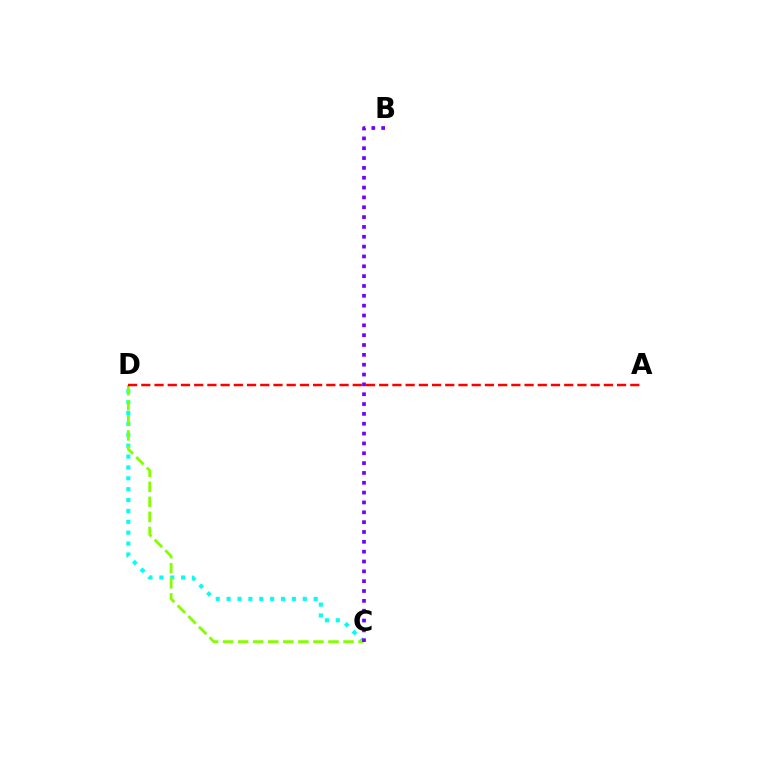{('C', 'D'): [{'color': '#00fff6', 'line_style': 'dotted', 'thickness': 2.96}, {'color': '#84ff00', 'line_style': 'dashed', 'thickness': 2.05}], ('A', 'D'): [{'color': '#ff0000', 'line_style': 'dashed', 'thickness': 1.8}], ('B', 'C'): [{'color': '#7200ff', 'line_style': 'dotted', 'thickness': 2.67}]}